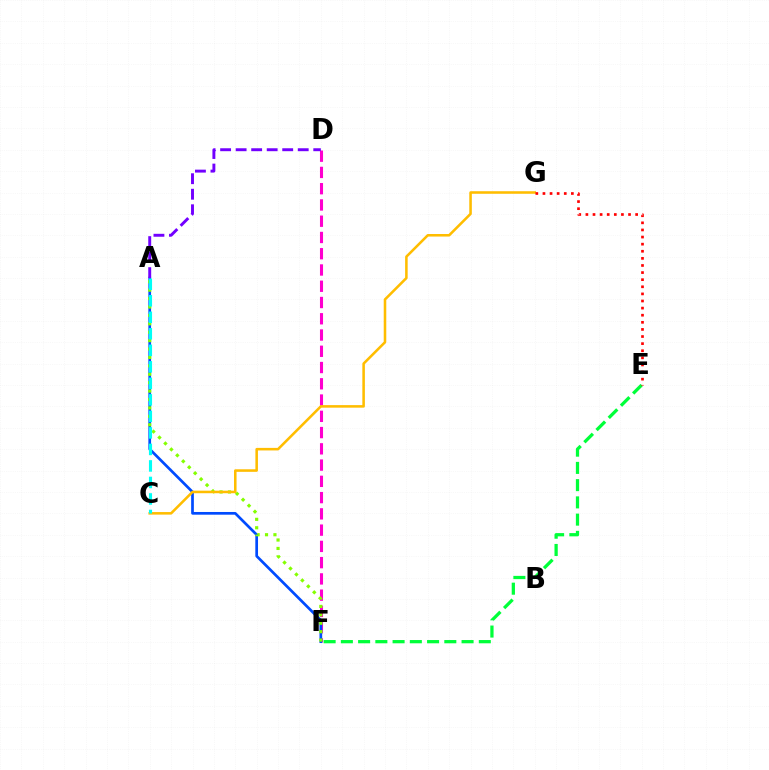{('D', 'F'): [{'color': '#ff00cf', 'line_style': 'dashed', 'thickness': 2.21}], ('A', 'F'): [{'color': '#004bff', 'line_style': 'solid', 'thickness': 1.95}, {'color': '#84ff00', 'line_style': 'dotted', 'thickness': 2.29}], ('A', 'D'): [{'color': '#7200ff', 'line_style': 'dashed', 'thickness': 2.11}], ('E', 'F'): [{'color': '#00ff39', 'line_style': 'dashed', 'thickness': 2.34}], ('C', 'G'): [{'color': '#ffbd00', 'line_style': 'solid', 'thickness': 1.84}], ('E', 'G'): [{'color': '#ff0000', 'line_style': 'dotted', 'thickness': 1.93}], ('A', 'C'): [{'color': '#00fff6', 'line_style': 'dashed', 'thickness': 2.24}]}